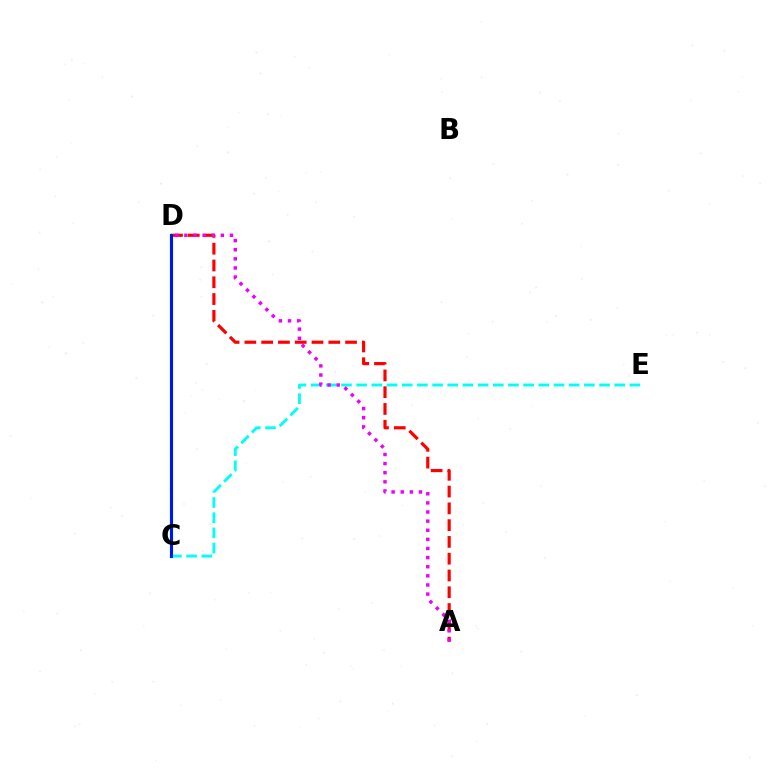{('A', 'D'): [{'color': '#ff0000', 'line_style': 'dashed', 'thickness': 2.28}, {'color': '#ee00ff', 'line_style': 'dotted', 'thickness': 2.48}], ('C', 'D'): [{'color': '#fcf500', 'line_style': 'dotted', 'thickness': 1.52}, {'color': '#08ff00', 'line_style': 'solid', 'thickness': 2.36}, {'color': '#0010ff', 'line_style': 'solid', 'thickness': 2.11}], ('C', 'E'): [{'color': '#00fff6', 'line_style': 'dashed', 'thickness': 2.06}]}